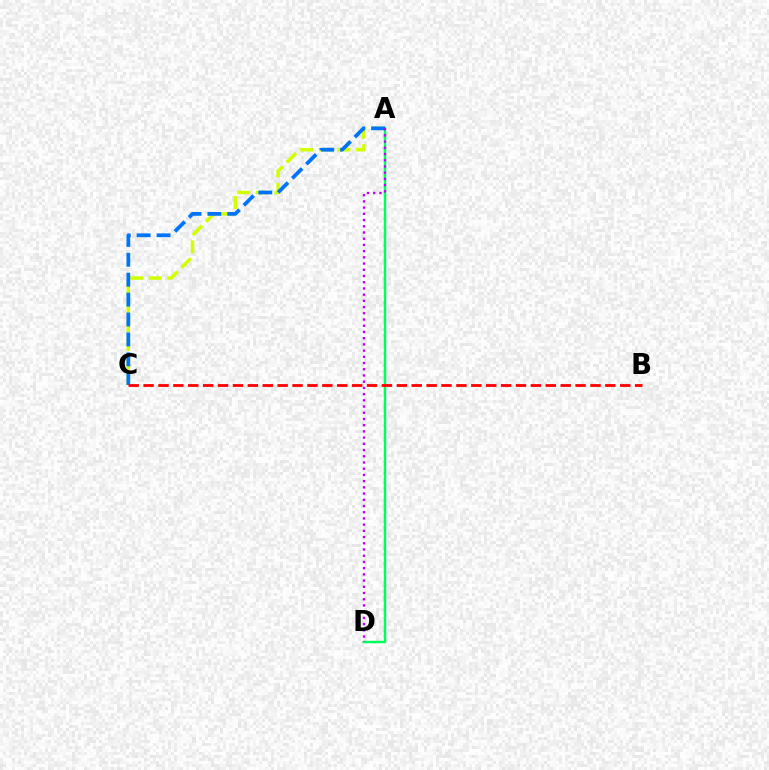{('A', 'C'): [{'color': '#d1ff00', 'line_style': 'dashed', 'thickness': 2.53}, {'color': '#0074ff', 'line_style': 'dashed', 'thickness': 2.7}], ('A', 'D'): [{'color': '#00ff5c', 'line_style': 'solid', 'thickness': 1.79}, {'color': '#b900ff', 'line_style': 'dotted', 'thickness': 1.69}], ('B', 'C'): [{'color': '#ff0000', 'line_style': 'dashed', 'thickness': 2.02}]}